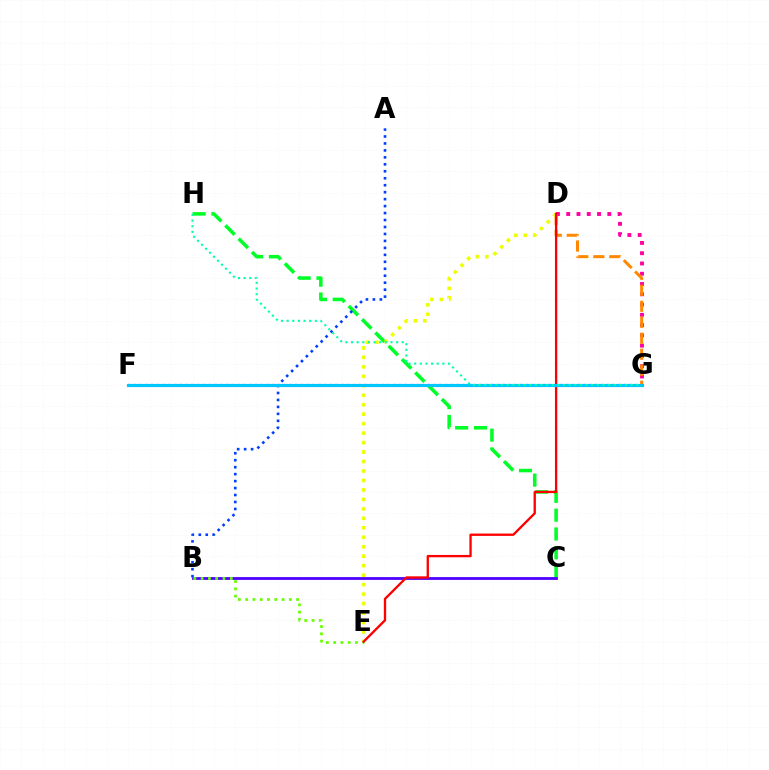{('D', 'G'): [{'color': '#ff00a0', 'line_style': 'dotted', 'thickness': 2.79}, {'color': '#ff8800', 'line_style': 'dashed', 'thickness': 2.17}], ('C', 'H'): [{'color': '#00ff27', 'line_style': 'dashed', 'thickness': 2.56}], ('B', 'C'): [{'color': '#4f00ff', 'line_style': 'solid', 'thickness': 2.01}], ('A', 'B'): [{'color': '#003fff', 'line_style': 'dotted', 'thickness': 1.89}], ('D', 'E'): [{'color': '#eeff00', 'line_style': 'dotted', 'thickness': 2.57}, {'color': '#ff0000', 'line_style': 'solid', 'thickness': 1.68}], ('B', 'E'): [{'color': '#66ff00', 'line_style': 'dotted', 'thickness': 1.98}], ('F', 'G'): [{'color': '#d600ff', 'line_style': 'dotted', 'thickness': 1.57}, {'color': '#00c7ff', 'line_style': 'solid', 'thickness': 2.27}], ('G', 'H'): [{'color': '#00ffaf', 'line_style': 'dotted', 'thickness': 1.53}]}